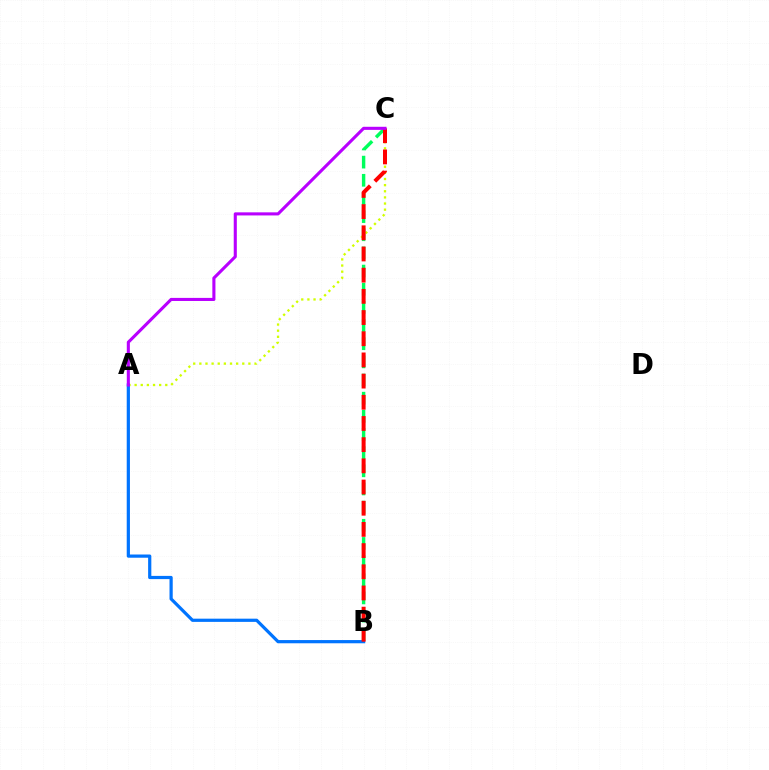{('B', 'C'): [{'color': '#00ff5c', 'line_style': 'dashed', 'thickness': 2.47}, {'color': '#ff0000', 'line_style': 'dashed', 'thickness': 2.88}], ('A', 'C'): [{'color': '#d1ff00', 'line_style': 'dotted', 'thickness': 1.67}, {'color': '#b900ff', 'line_style': 'solid', 'thickness': 2.23}], ('A', 'B'): [{'color': '#0074ff', 'line_style': 'solid', 'thickness': 2.31}]}